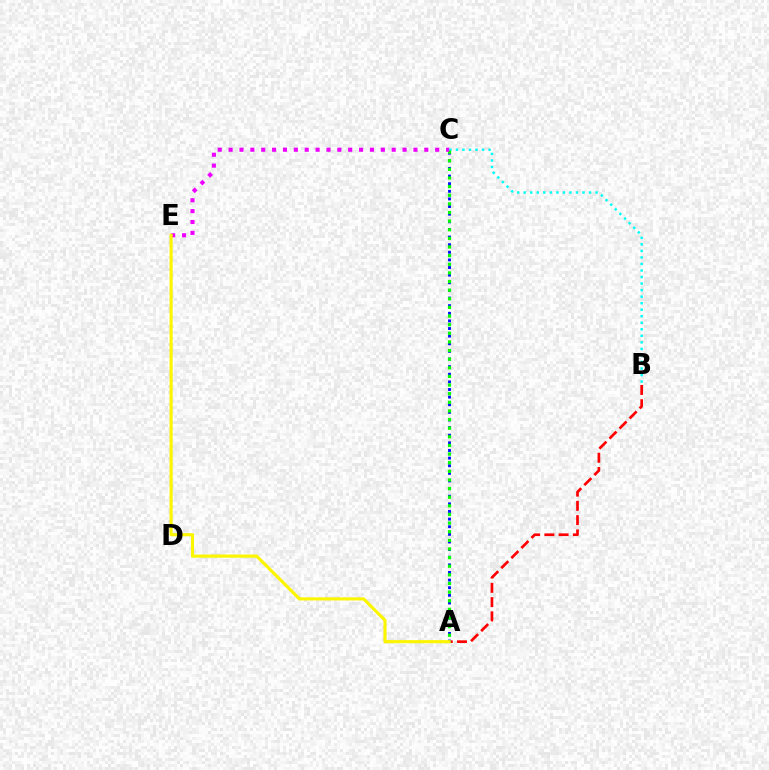{('A', 'B'): [{'color': '#ff0000', 'line_style': 'dashed', 'thickness': 1.94}], ('B', 'C'): [{'color': '#00fff6', 'line_style': 'dotted', 'thickness': 1.78}], ('A', 'C'): [{'color': '#0010ff', 'line_style': 'dotted', 'thickness': 2.07}, {'color': '#08ff00', 'line_style': 'dotted', 'thickness': 2.34}], ('C', 'E'): [{'color': '#ee00ff', 'line_style': 'dotted', 'thickness': 2.95}], ('A', 'E'): [{'color': '#fcf500', 'line_style': 'solid', 'thickness': 2.26}]}